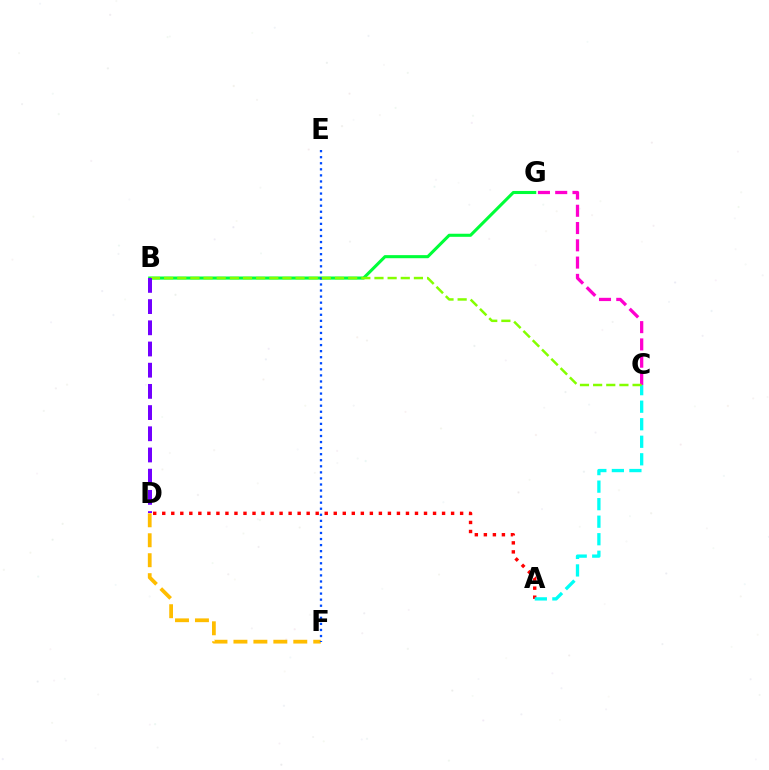{('A', 'D'): [{'color': '#ff0000', 'line_style': 'dotted', 'thickness': 2.45}], ('D', 'F'): [{'color': '#ffbd00', 'line_style': 'dashed', 'thickness': 2.71}], ('C', 'G'): [{'color': '#ff00cf', 'line_style': 'dashed', 'thickness': 2.35}], ('A', 'C'): [{'color': '#00fff6', 'line_style': 'dashed', 'thickness': 2.38}], ('B', 'G'): [{'color': '#00ff39', 'line_style': 'solid', 'thickness': 2.22}], ('E', 'F'): [{'color': '#004bff', 'line_style': 'dotted', 'thickness': 1.65}], ('B', 'C'): [{'color': '#84ff00', 'line_style': 'dashed', 'thickness': 1.79}], ('B', 'D'): [{'color': '#7200ff', 'line_style': 'dashed', 'thickness': 2.88}]}